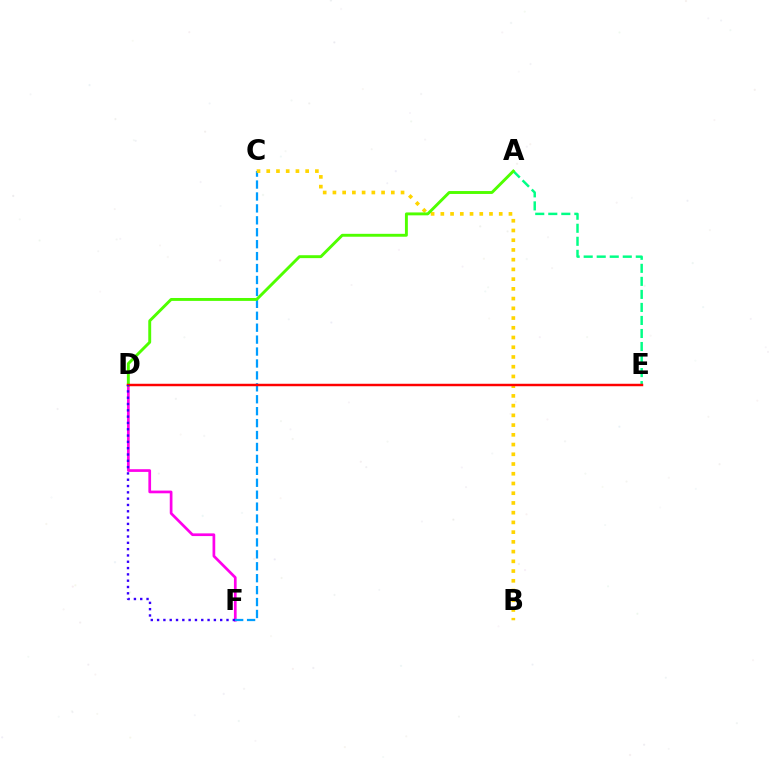{('D', 'F'): [{'color': '#ff00ed', 'line_style': 'solid', 'thickness': 1.95}, {'color': '#3700ff', 'line_style': 'dotted', 'thickness': 1.71}], ('C', 'F'): [{'color': '#009eff', 'line_style': 'dashed', 'thickness': 1.62}], ('A', 'E'): [{'color': '#00ff86', 'line_style': 'dashed', 'thickness': 1.77}], ('B', 'C'): [{'color': '#ffd500', 'line_style': 'dotted', 'thickness': 2.64}], ('A', 'D'): [{'color': '#4fff00', 'line_style': 'solid', 'thickness': 2.09}], ('D', 'E'): [{'color': '#ff0000', 'line_style': 'solid', 'thickness': 1.77}]}